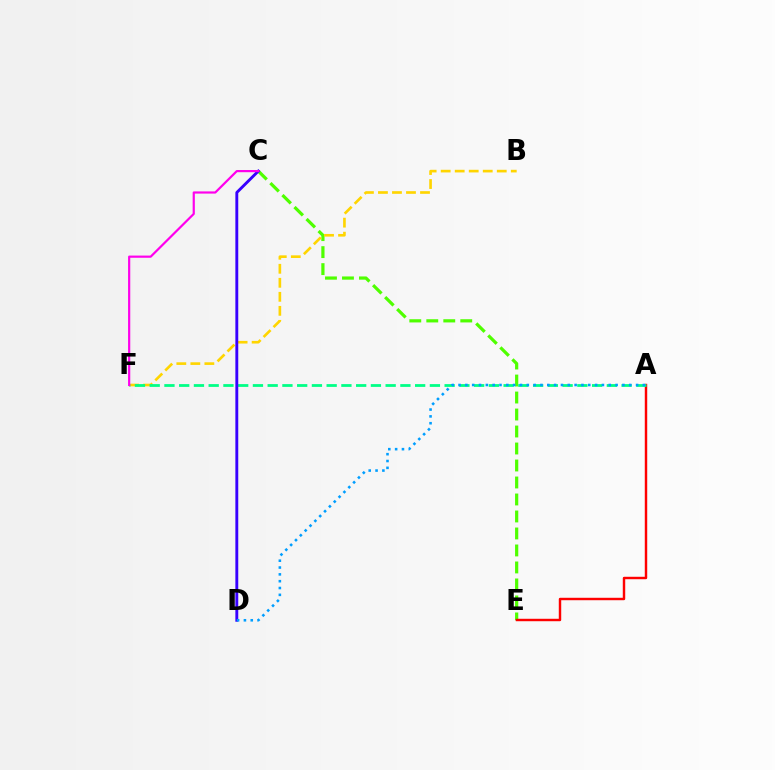{('C', 'E'): [{'color': '#4fff00', 'line_style': 'dashed', 'thickness': 2.31}], ('B', 'F'): [{'color': '#ffd500', 'line_style': 'dashed', 'thickness': 1.9}], ('A', 'E'): [{'color': '#ff0000', 'line_style': 'solid', 'thickness': 1.76}], ('A', 'F'): [{'color': '#00ff86', 'line_style': 'dashed', 'thickness': 2.0}], ('C', 'D'): [{'color': '#3700ff', 'line_style': 'solid', 'thickness': 2.08}], ('C', 'F'): [{'color': '#ff00ed', 'line_style': 'solid', 'thickness': 1.58}], ('A', 'D'): [{'color': '#009eff', 'line_style': 'dotted', 'thickness': 1.86}]}